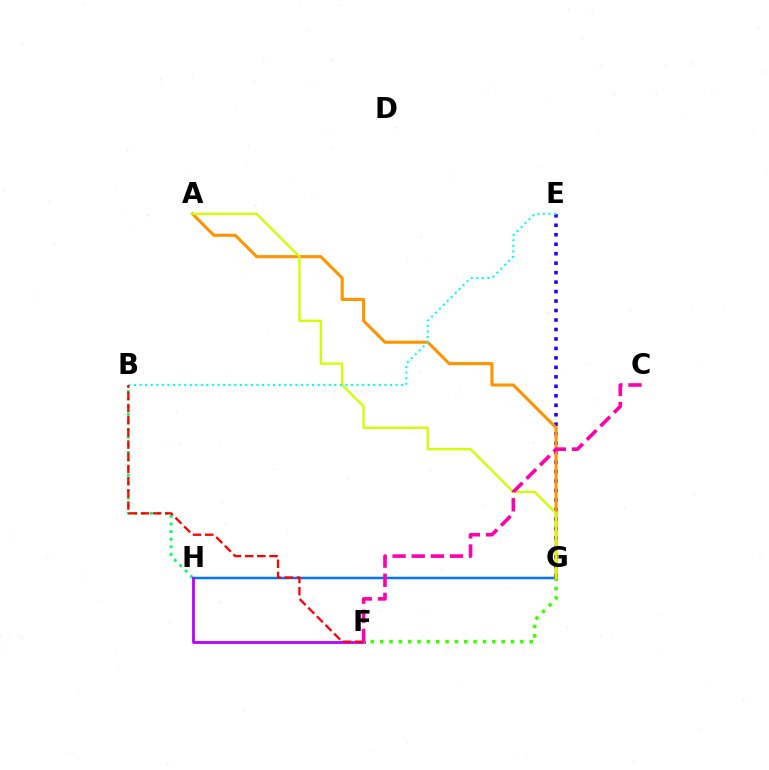{('G', 'H'): [{'color': '#0074ff', 'line_style': 'solid', 'thickness': 1.8}], ('E', 'G'): [{'color': '#2500ff', 'line_style': 'dotted', 'thickness': 2.57}], ('B', 'H'): [{'color': '#00ff5c', 'line_style': 'dotted', 'thickness': 2.07}], ('F', 'H'): [{'color': '#b900ff', 'line_style': 'solid', 'thickness': 2.02}], ('F', 'G'): [{'color': '#3dff00', 'line_style': 'dotted', 'thickness': 2.54}], ('A', 'G'): [{'color': '#ff9400', 'line_style': 'solid', 'thickness': 2.21}, {'color': '#d1ff00', 'line_style': 'solid', 'thickness': 1.67}], ('B', 'E'): [{'color': '#00fff6', 'line_style': 'dotted', 'thickness': 1.51}], ('B', 'F'): [{'color': '#ff0000', 'line_style': 'dashed', 'thickness': 1.66}], ('C', 'F'): [{'color': '#ff00ac', 'line_style': 'dashed', 'thickness': 2.6}]}